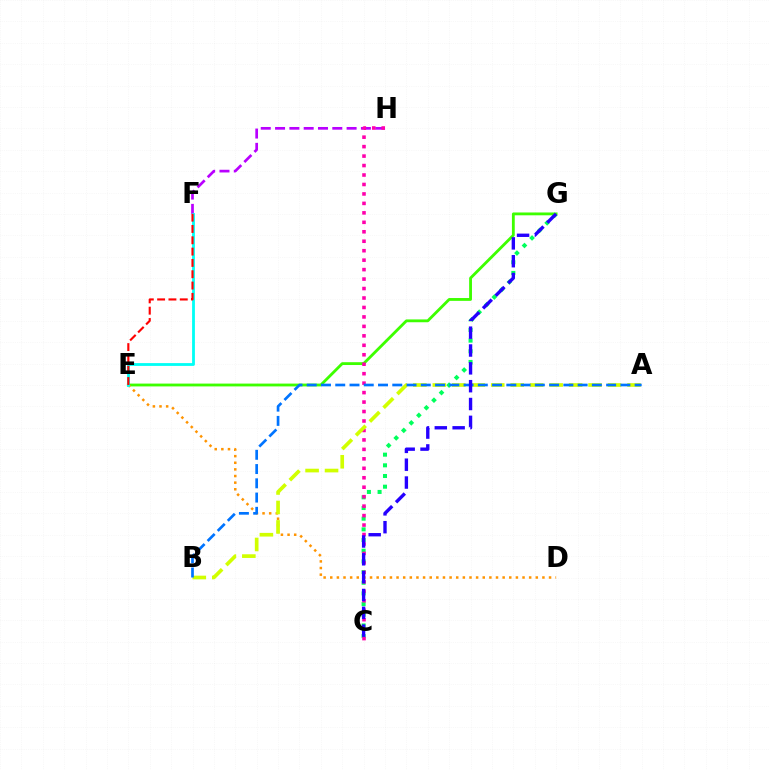{('C', 'G'): [{'color': '#00ff5c', 'line_style': 'dotted', 'thickness': 2.9}, {'color': '#2500ff', 'line_style': 'dashed', 'thickness': 2.42}], ('E', 'G'): [{'color': '#3dff00', 'line_style': 'solid', 'thickness': 2.04}], ('F', 'H'): [{'color': '#b900ff', 'line_style': 'dashed', 'thickness': 1.94}], ('D', 'E'): [{'color': '#ff9400', 'line_style': 'dotted', 'thickness': 1.8}], ('E', 'F'): [{'color': '#00fff6', 'line_style': 'solid', 'thickness': 2.02}, {'color': '#ff0000', 'line_style': 'dashed', 'thickness': 1.54}], ('C', 'H'): [{'color': '#ff00ac', 'line_style': 'dotted', 'thickness': 2.57}], ('A', 'B'): [{'color': '#d1ff00', 'line_style': 'dashed', 'thickness': 2.64}, {'color': '#0074ff', 'line_style': 'dashed', 'thickness': 1.94}]}